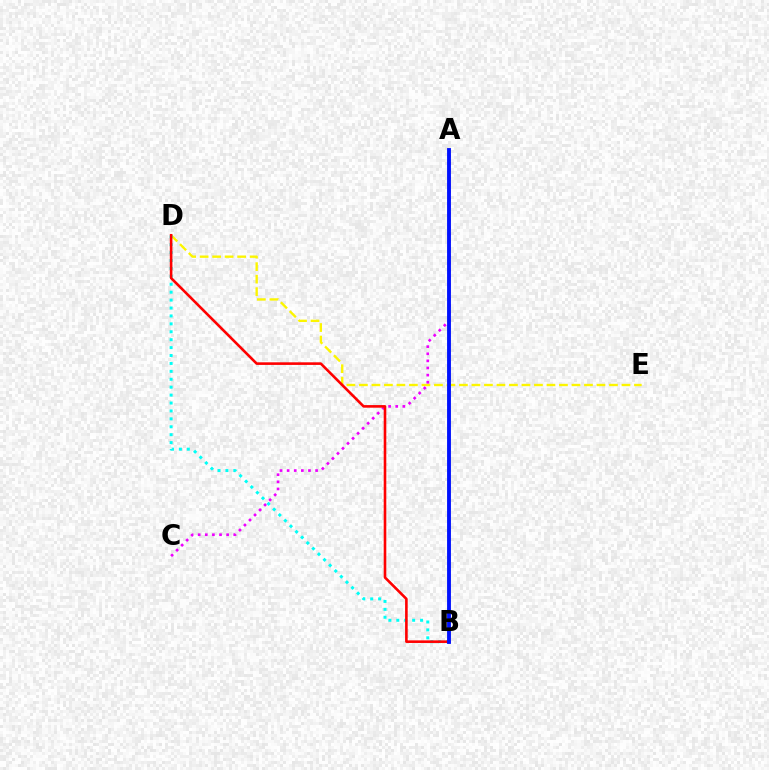{('D', 'E'): [{'color': '#fcf500', 'line_style': 'dashed', 'thickness': 1.7}], ('A', 'C'): [{'color': '#ee00ff', 'line_style': 'dotted', 'thickness': 1.93}], ('B', 'D'): [{'color': '#00fff6', 'line_style': 'dotted', 'thickness': 2.15}, {'color': '#ff0000', 'line_style': 'solid', 'thickness': 1.87}], ('A', 'B'): [{'color': '#08ff00', 'line_style': 'dashed', 'thickness': 1.6}, {'color': '#0010ff', 'line_style': 'solid', 'thickness': 2.77}]}